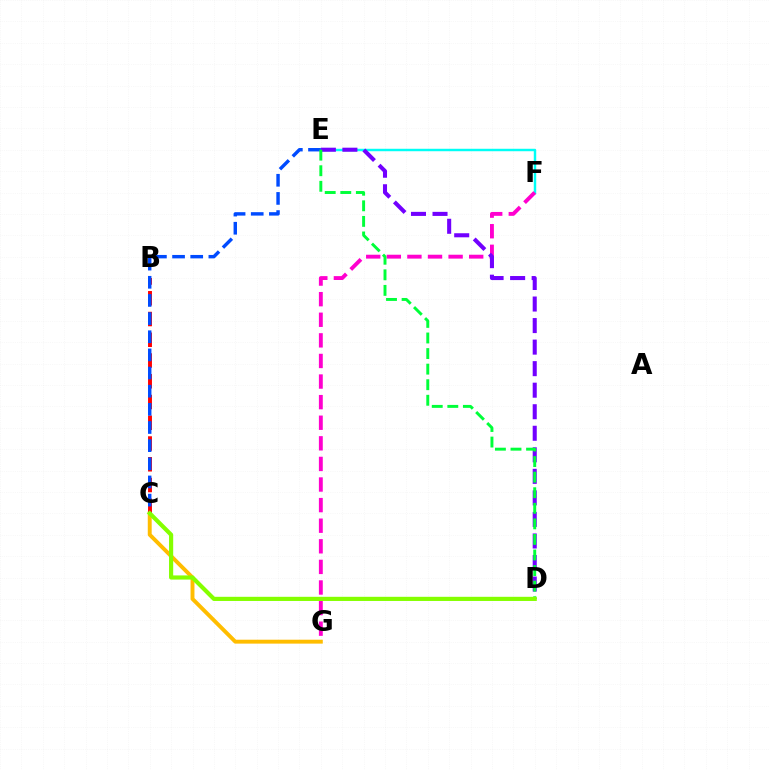{('E', 'F'): [{'color': '#00fff6', 'line_style': 'solid', 'thickness': 1.76}], ('C', 'G'): [{'color': '#ffbd00', 'line_style': 'solid', 'thickness': 2.82}], ('F', 'G'): [{'color': '#ff00cf', 'line_style': 'dashed', 'thickness': 2.8}], ('B', 'C'): [{'color': '#ff0000', 'line_style': 'dashed', 'thickness': 2.82}], ('D', 'E'): [{'color': '#7200ff', 'line_style': 'dashed', 'thickness': 2.93}, {'color': '#00ff39', 'line_style': 'dashed', 'thickness': 2.12}], ('C', 'E'): [{'color': '#004bff', 'line_style': 'dashed', 'thickness': 2.47}], ('C', 'D'): [{'color': '#84ff00', 'line_style': 'solid', 'thickness': 3.0}]}